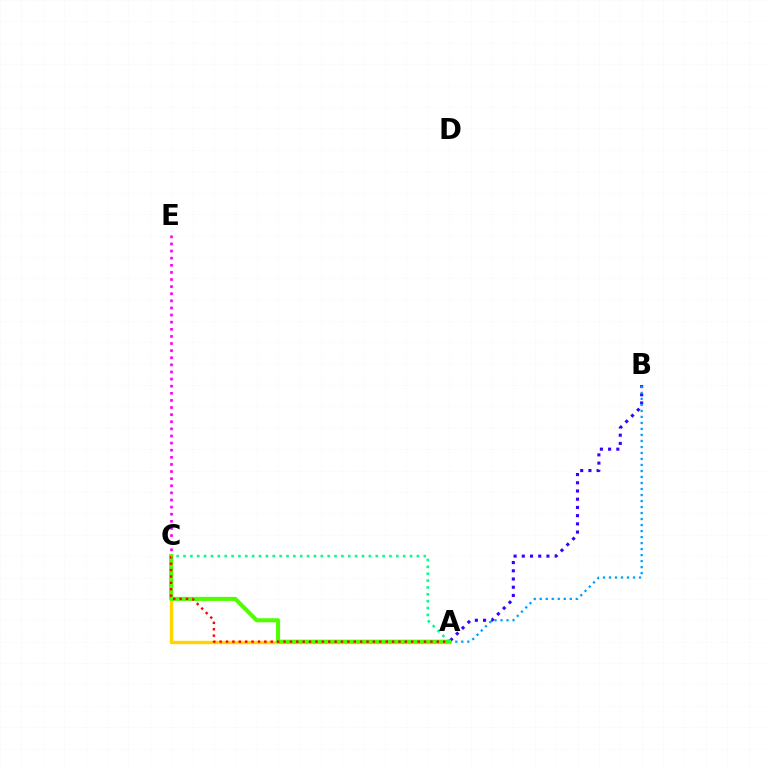{('A', 'B'): [{'color': '#3700ff', 'line_style': 'dotted', 'thickness': 2.23}, {'color': '#009eff', 'line_style': 'dotted', 'thickness': 1.63}], ('A', 'C'): [{'color': '#ffd500', 'line_style': 'solid', 'thickness': 2.45}, {'color': '#4fff00', 'line_style': 'solid', 'thickness': 2.91}, {'color': '#ff0000', 'line_style': 'dotted', 'thickness': 1.74}, {'color': '#00ff86', 'line_style': 'dotted', 'thickness': 1.87}], ('C', 'E'): [{'color': '#ff00ed', 'line_style': 'dotted', 'thickness': 1.93}]}